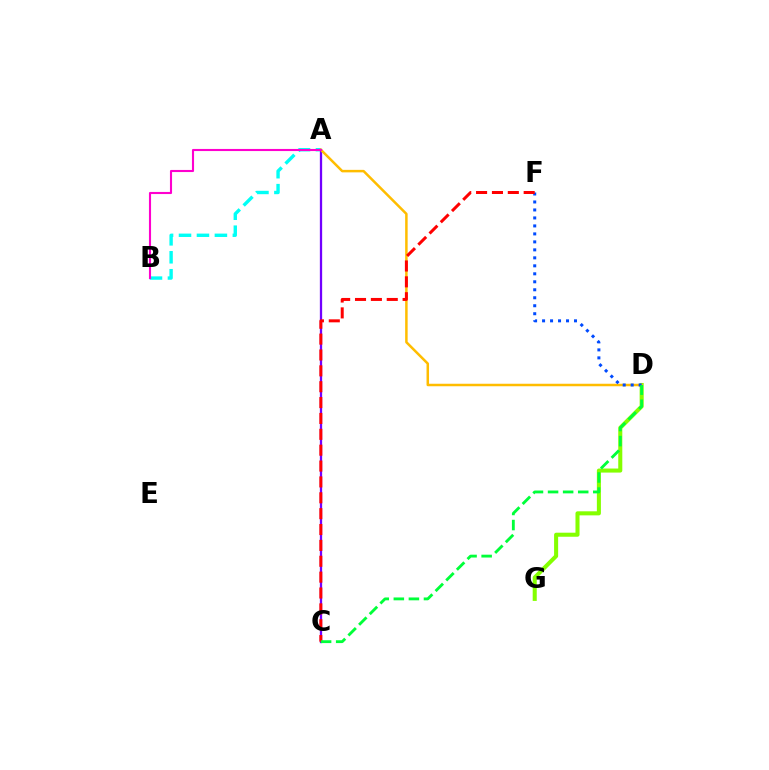{('A', 'B'): [{'color': '#00fff6', 'line_style': 'dashed', 'thickness': 2.44}, {'color': '#ff00cf', 'line_style': 'solid', 'thickness': 1.52}], ('D', 'G'): [{'color': '#84ff00', 'line_style': 'solid', 'thickness': 2.92}], ('A', 'C'): [{'color': '#7200ff', 'line_style': 'solid', 'thickness': 1.65}], ('A', 'D'): [{'color': '#ffbd00', 'line_style': 'solid', 'thickness': 1.8}], ('D', 'F'): [{'color': '#004bff', 'line_style': 'dotted', 'thickness': 2.17}], ('C', 'F'): [{'color': '#ff0000', 'line_style': 'dashed', 'thickness': 2.16}], ('C', 'D'): [{'color': '#00ff39', 'line_style': 'dashed', 'thickness': 2.05}]}